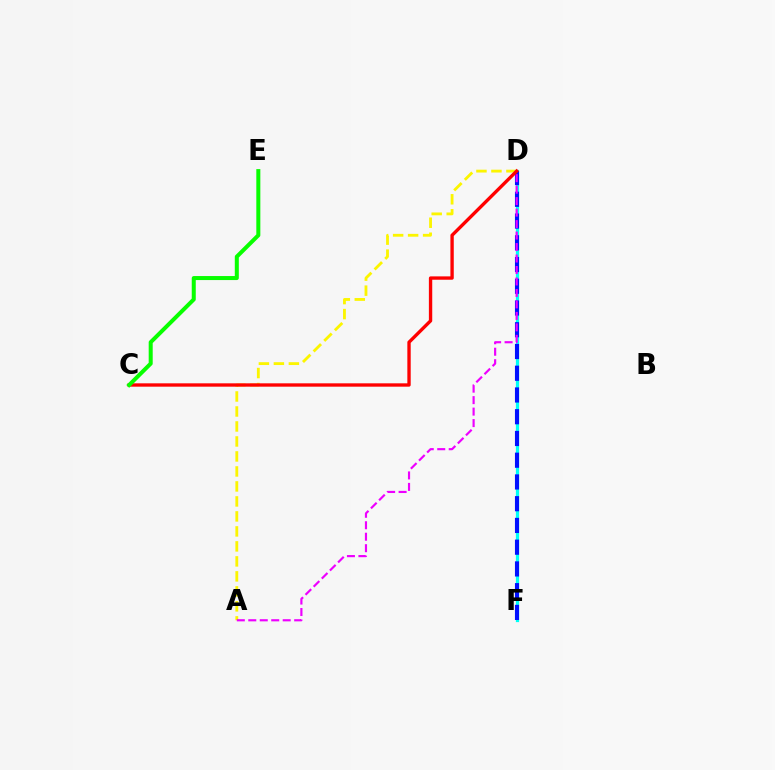{('D', 'F'): [{'color': '#00fff6', 'line_style': 'solid', 'thickness': 2.32}, {'color': '#0010ff', 'line_style': 'dashed', 'thickness': 2.95}], ('A', 'D'): [{'color': '#fcf500', 'line_style': 'dashed', 'thickness': 2.04}, {'color': '#ee00ff', 'line_style': 'dashed', 'thickness': 1.56}], ('C', 'D'): [{'color': '#ff0000', 'line_style': 'solid', 'thickness': 2.41}], ('C', 'E'): [{'color': '#08ff00', 'line_style': 'solid', 'thickness': 2.89}]}